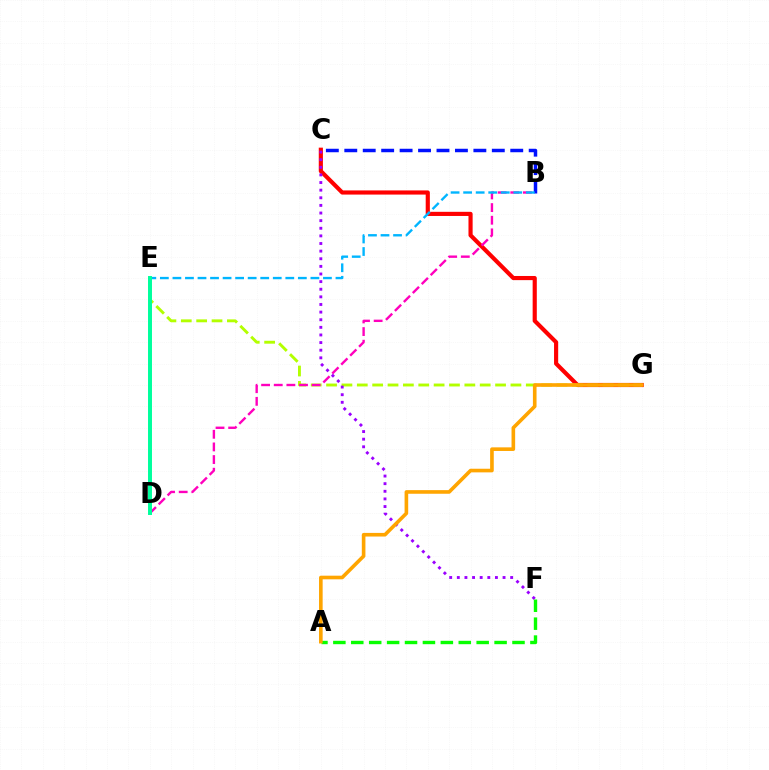{('C', 'G'): [{'color': '#ff0000', 'line_style': 'solid', 'thickness': 2.99}], ('E', 'G'): [{'color': '#b3ff00', 'line_style': 'dashed', 'thickness': 2.09}], ('B', 'C'): [{'color': '#0010ff', 'line_style': 'dashed', 'thickness': 2.51}], ('C', 'F'): [{'color': '#9b00ff', 'line_style': 'dotted', 'thickness': 2.07}], ('B', 'D'): [{'color': '#ff00bd', 'line_style': 'dashed', 'thickness': 1.72}], ('A', 'F'): [{'color': '#08ff00', 'line_style': 'dashed', 'thickness': 2.43}], ('B', 'E'): [{'color': '#00b5ff', 'line_style': 'dashed', 'thickness': 1.7}], ('A', 'G'): [{'color': '#ffa500', 'line_style': 'solid', 'thickness': 2.61}], ('D', 'E'): [{'color': '#00ff9d', 'line_style': 'solid', 'thickness': 2.85}]}